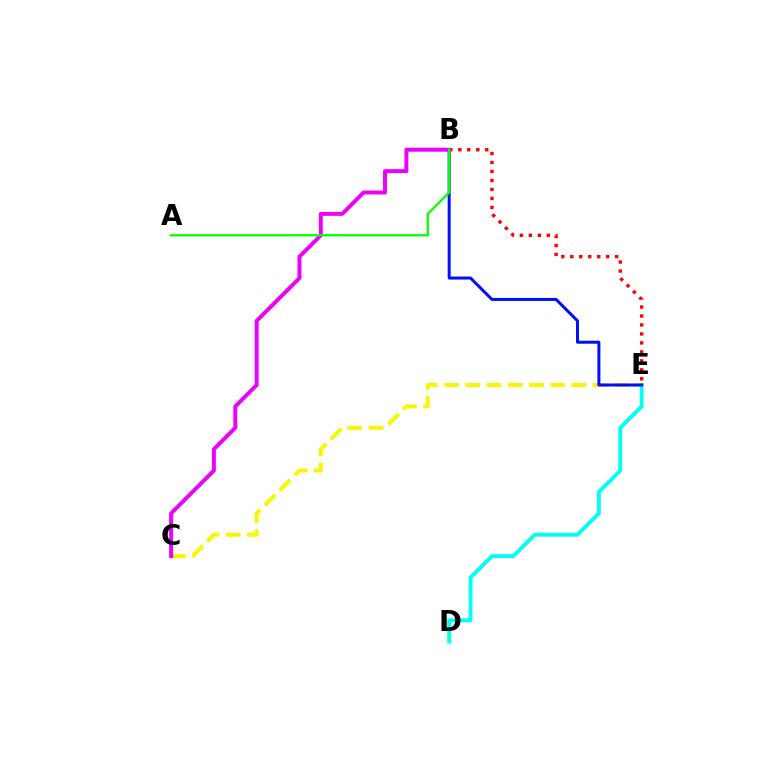{('B', 'E'): [{'color': '#ff0000', 'line_style': 'dotted', 'thickness': 2.44}, {'color': '#0010ff', 'line_style': 'solid', 'thickness': 2.16}], ('D', 'E'): [{'color': '#00fff6', 'line_style': 'solid', 'thickness': 2.79}], ('C', 'E'): [{'color': '#fcf500', 'line_style': 'dashed', 'thickness': 2.88}], ('B', 'C'): [{'color': '#ee00ff', 'line_style': 'solid', 'thickness': 2.85}], ('A', 'B'): [{'color': '#08ff00', 'line_style': 'solid', 'thickness': 1.67}]}